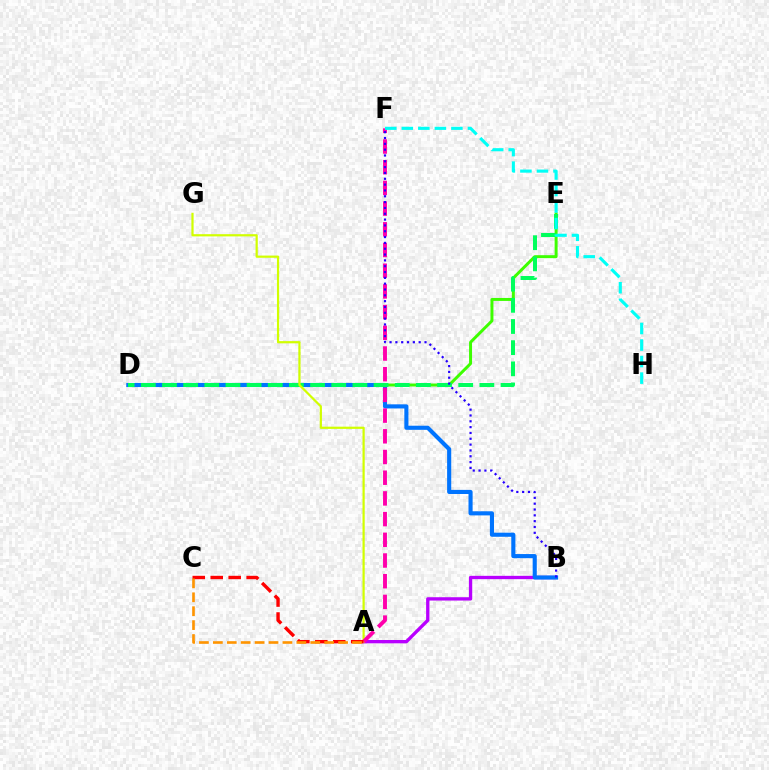{('D', 'E'): [{'color': '#3dff00', 'line_style': 'solid', 'thickness': 2.14}, {'color': '#00ff5c', 'line_style': 'dashed', 'thickness': 2.87}], ('A', 'B'): [{'color': '#b900ff', 'line_style': 'solid', 'thickness': 2.4}], ('B', 'D'): [{'color': '#0074ff', 'line_style': 'solid', 'thickness': 2.96}], ('A', 'G'): [{'color': '#d1ff00', 'line_style': 'solid', 'thickness': 1.59}], ('A', 'F'): [{'color': '#ff00ac', 'line_style': 'dashed', 'thickness': 2.81}], ('B', 'F'): [{'color': '#2500ff', 'line_style': 'dotted', 'thickness': 1.58}], ('A', 'C'): [{'color': '#ff0000', 'line_style': 'dashed', 'thickness': 2.44}, {'color': '#ff9400', 'line_style': 'dashed', 'thickness': 1.89}], ('F', 'H'): [{'color': '#00fff6', 'line_style': 'dashed', 'thickness': 2.25}]}